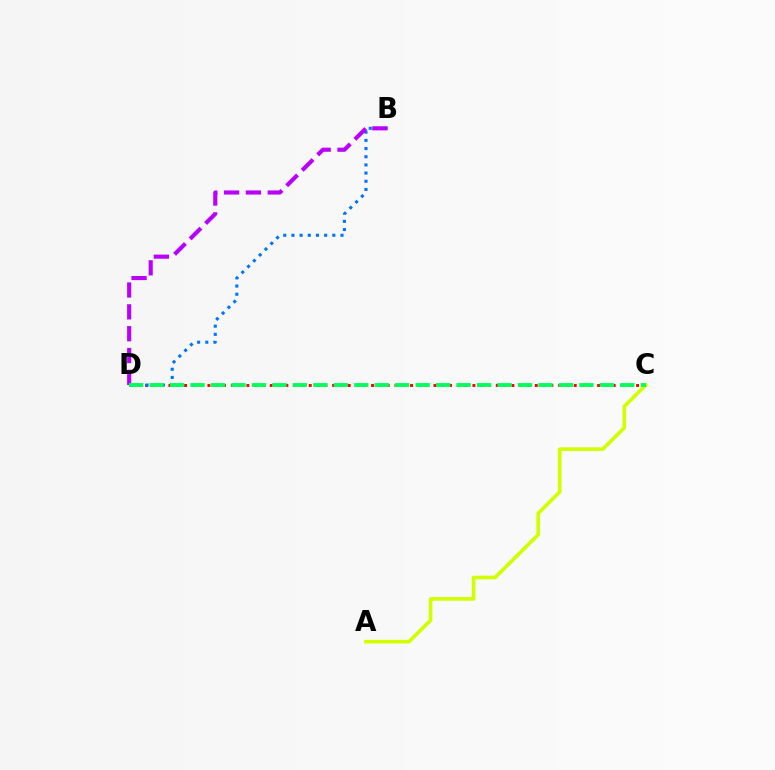{('C', 'D'): [{'color': '#ff0000', 'line_style': 'dotted', 'thickness': 2.12}, {'color': '#00ff5c', 'line_style': 'dashed', 'thickness': 2.78}], ('B', 'D'): [{'color': '#0074ff', 'line_style': 'dotted', 'thickness': 2.22}, {'color': '#b900ff', 'line_style': 'dashed', 'thickness': 2.97}], ('A', 'C'): [{'color': '#d1ff00', 'line_style': 'solid', 'thickness': 2.64}]}